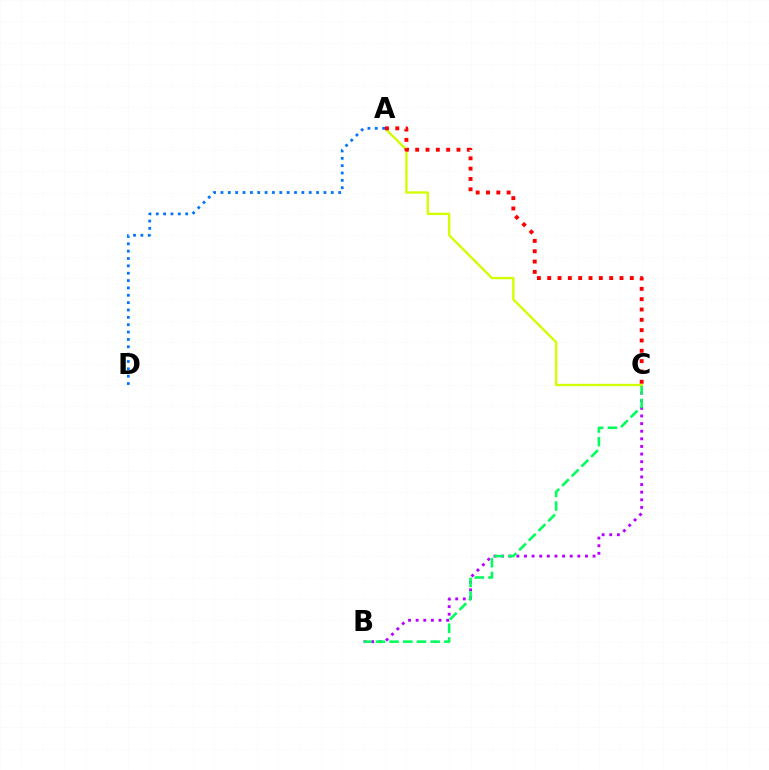{('B', 'C'): [{'color': '#b900ff', 'line_style': 'dotted', 'thickness': 2.07}, {'color': '#00ff5c', 'line_style': 'dashed', 'thickness': 1.86}], ('A', 'C'): [{'color': '#d1ff00', 'line_style': 'solid', 'thickness': 1.7}, {'color': '#ff0000', 'line_style': 'dotted', 'thickness': 2.81}], ('A', 'D'): [{'color': '#0074ff', 'line_style': 'dotted', 'thickness': 2.0}]}